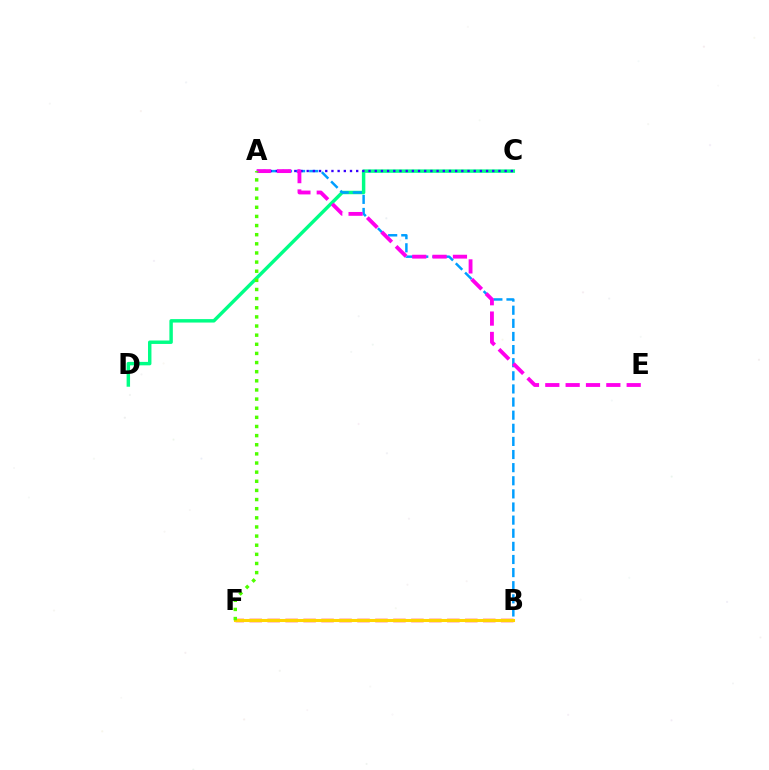{('C', 'D'): [{'color': '#00ff86', 'line_style': 'solid', 'thickness': 2.48}], ('B', 'F'): [{'color': '#ff0000', 'line_style': 'dashed', 'thickness': 2.44}, {'color': '#ffd500', 'line_style': 'solid', 'thickness': 2.21}], ('A', 'B'): [{'color': '#009eff', 'line_style': 'dashed', 'thickness': 1.78}], ('A', 'C'): [{'color': '#3700ff', 'line_style': 'dotted', 'thickness': 1.68}], ('A', 'E'): [{'color': '#ff00ed', 'line_style': 'dashed', 'thickness': 2.76}], ('A', 'F'): [{'color': '#4fff00', 'line_style': 'dotted', 'thickness': 2.48}]}